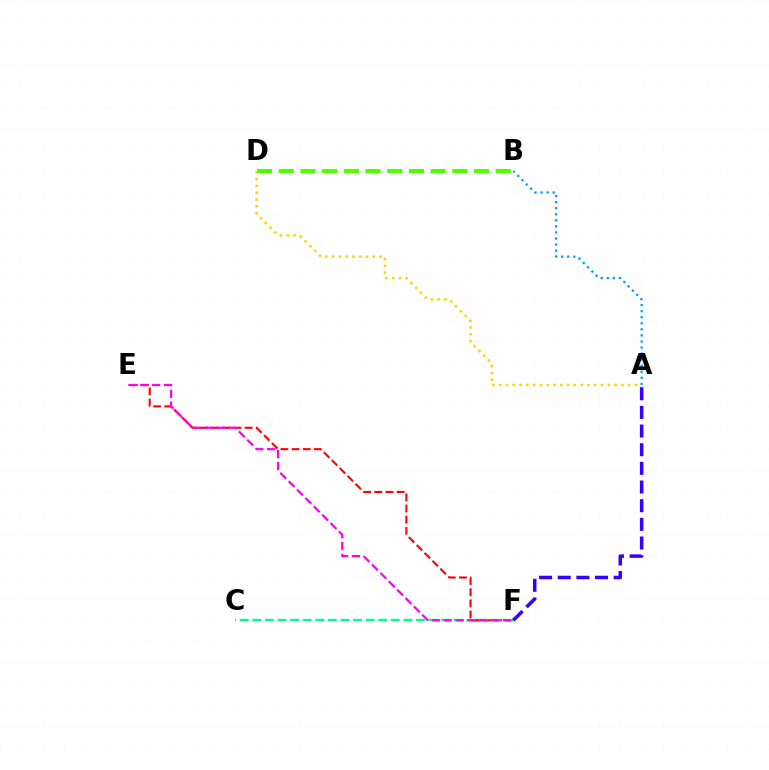{('A', 'B'): [{'color': '#009eff', 'line_style': 'dotted', 'thickness': 1.65}], ('E', 'F'): [{'color': '#ff0000', 'line_style': 'dashed', 'thickness': 1.52}, {'color': '#ff00ed', 'line_style': 'dashed', 'thickness': 1.61}], ('C', 'F'): [{'color': '#00ff86', 'line_style': 'dashed', 'thickness': 1.71}], ('A', 'D'): [{'color': '#ffd500', 'line_style': 'dotted', 'thickness': 1.84}], ('A', 'F'): [{'color': '#3700ff', 'line_style': 'dashed', 'thickness': 2.53}], ('B', 'D'): [{'color': '#4fff00', 'line_style': 'dashed', 'thickness': 2.95}]}